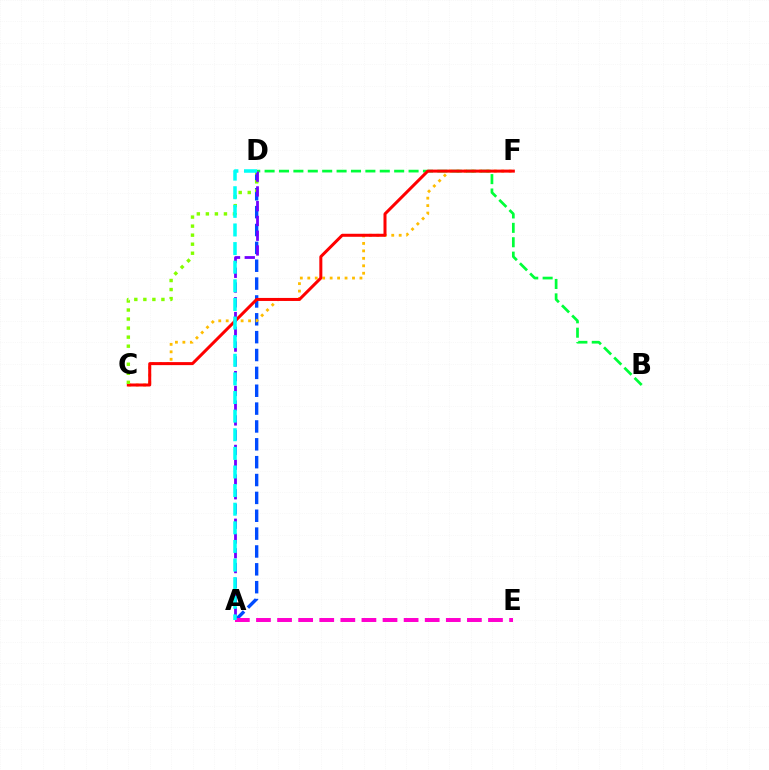{('A', 'D'): [{'color': '#004bff', 'line_style': 'dashed', 'thickness': 2.43}, {'color': '#7200ff', 'line_style': 'dashed', 'thickness': 2.01}, {'color': '#00fff6', 'line_style': 'dashed', 'thickness': 2.53}], ('C', 'F'): [{'color': '#ffbd00', 'line_style': 'dotted', 'thickness': 2.03}, {'color': '#ff0000', 'line_style': 'solid', 'thickness': 2.17}], ('B', 'D'): [{'color': '#00ff39', 'line_style': 'dashed', 'thickness': 1.96}], ('C', 'D'): [{'color': '#84ff00', 'line_style': 'dotted', 'thickness': 2.46}], ('A', 'E'): [{'color': '#ff00cf', 'line_style': 'dashed', 'thickness': 2.87}]}